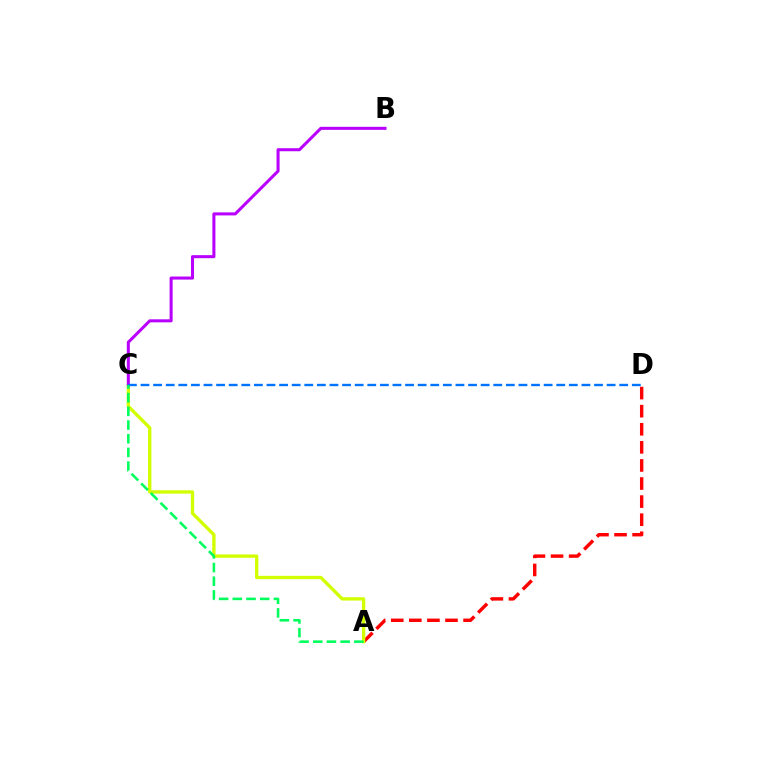{('A', 'D'): [{'color': '#ff0000', 'line_style': 'dashed', 'thickness': 2.46}], ('A', 'C'): [{'color': '#d1ff00', 'line_style': 'solid', 'thickness': 2.4}, {'color': '#00ff5c', 'line_style': 'dashed', 'thickness': 1.86}], ('B', 'C'): [{'color': '#b900ff', 'line_style': 'solid', 'thickness': 2.19}], ('C', 'D'): [{'color': '#0074ff', 'line_style': 'dashed', 'thickness': 1.71}]}